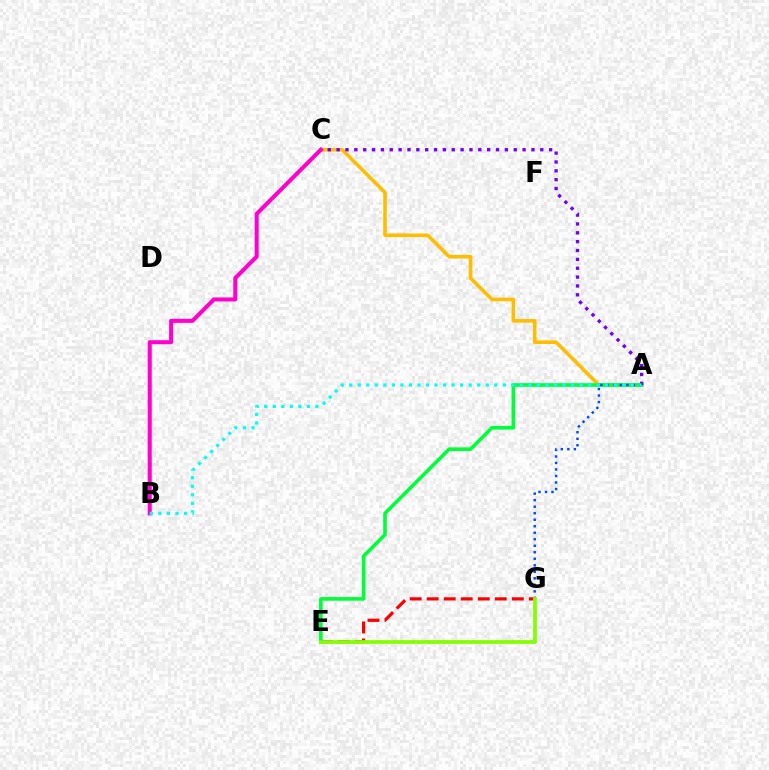{('A', 'C'): [{'color': '#ffbd00', 'line_style': 'solid', 'thickness': 2.57}, {'color': '#7200ff', 'line_style': 'dotted', 'thickness': 2.41}], ('A', 'E'): [{'color': '#00ff39', 'line_style': 'solid', 'thickness': 2.6}], ('A', 'G'): [{'color': '#004bff', 'line_style': 'dotted', 'thickness': 1.77}], ('E', 'G'): [{'color': '#ff0000', 'line_style': 'dashed', 'thickness': 2.31}, {'color': '#84ff00', 'line_style': 'solid', 'thickness': 2.68}], ('B', 'C'): [{'color': '#ff00cf', 'line_style': 'solid', 'thickness': 2.9}], ('A', 'B'): [{'color': '#00fff6', 'line_style': 'dotted', 'thickness': 2.32}]}